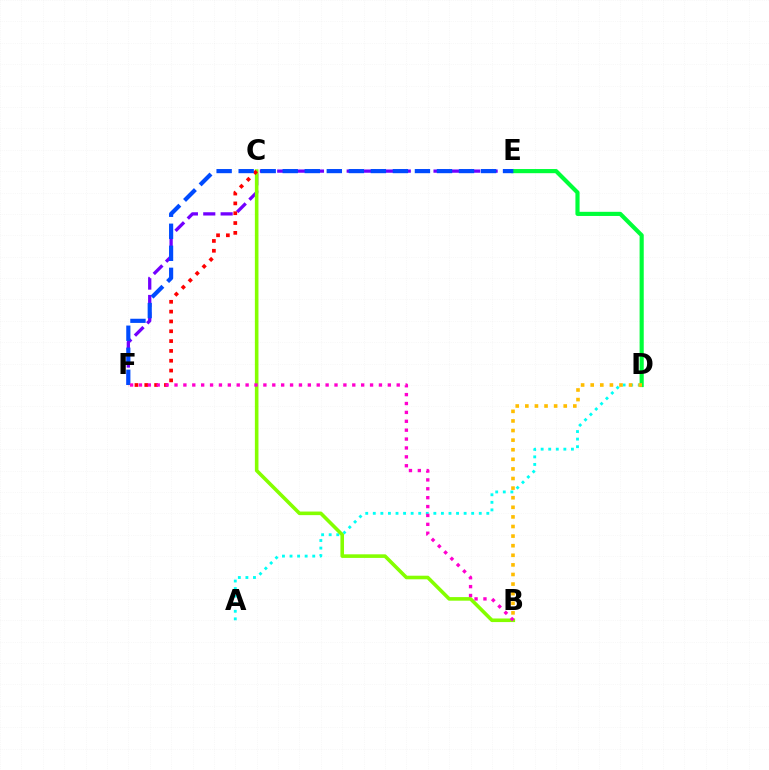{('A', 'D'): [{'color': '#00fff6', 'line_style': 'dotted', 'thickness': 2.06}], ('E', 'F'): [{'color': '#7200ff', 'line_style': 'dashed', 'thickness': 2.36}, {'color': '#004bff', 'line_style': 'dashed', 'thickness': 2.99}], ('B', 'C'): [{'color': '#84ff00', 'line_style': 'solid', 'thickness': 2.59}], ('C', 'F'): [{'color': '#ff0000', 'line_style': 'dotted', 'thickness': 2.67}], ('D', 'E'): [{'color': '#00ff39', 'line_style': 'solid', 'thickness': 2.99}], ('B', 'D'): [{'color': '#ffbd00', 'line_style': 'dotted', 'thickness': 2.61}], ('B', 'F'): [{'color': '#ff00cf', 'line_style': 'dotted', 'thickness': 2.42}]}